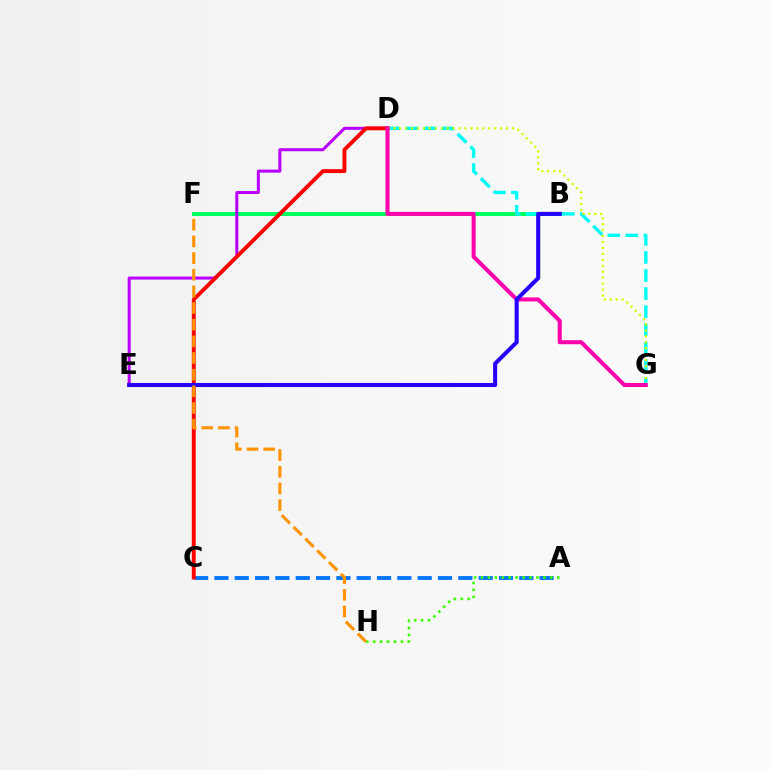{('A', 'C'): [{'color': '#0074ff', 'line_style': 'dashed', 'thickness': 2.76}], ('B', 'F'): [{'color': '#00ff5c', 'line_style': 'solid', 'thickness': 2.86}], ('D', 'G'): [{'color': '#00fff6', 'line_style': 'dashed', 'thickness': 2.46}, {'color': '#d1ff00', 'line_style': 'dotted', 'thickness': 1.61}, {'color': '#ff00ac', 'line_style': 'solid', 'thickness': 2.9}], ('A', 'H'): [{'color': '#3dff00', 'line_style': 'dotted', 'thickness': 1.88}], ('D', 'E'): [{'color': '#b900ff', 'line_style': 'solid', 'thickness': 2.18}], ('C', 'D'): [{'color': '#ff0000', 'line_style': 'solid', 'thickness': 2.81}], ('B', 'E'): [{'color': '#2500ff', 'line_style': 'solid', 'thickness': 2.92}], ('F', 'H'): [{'color': '#ff9400', 'line_style': 'dashed', 'thickness': 2.26}]}